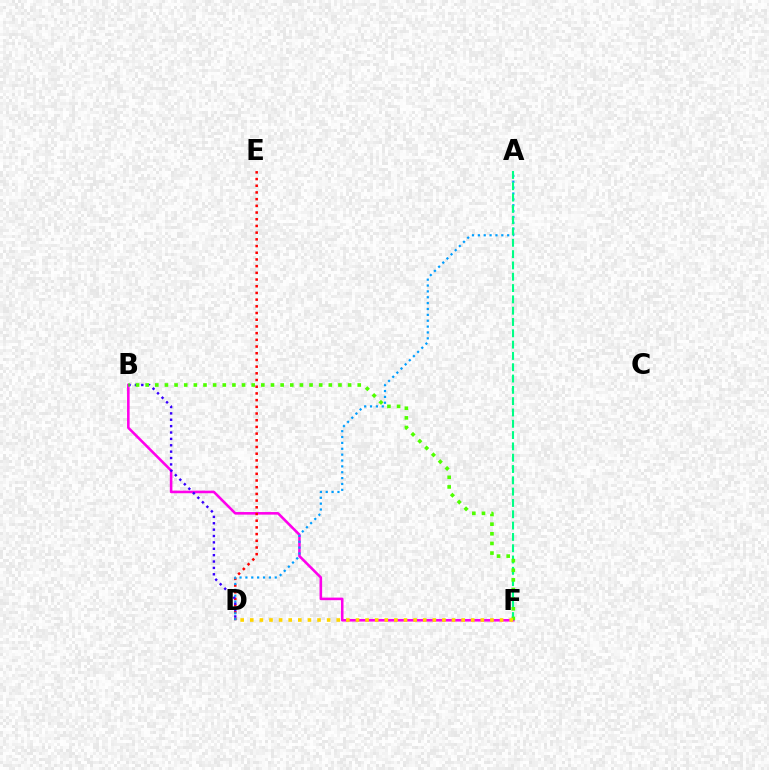{('B', 'F'): [{'color': '#ff00ed', 'line_style': 'solid', 'thickness': 1.86}, {'color': '#4fff00', 'line_style': 'dotted', 'thickness': 2.62}], ('D', 'E'): [{'color': '#ff0000', 'line_style': 'dotted', 'thickness': 1.82}], ('A', 'D'): [{'color': '#009eff', 'line_style': 'dotted', 'thickness': 1.59}], ('B', 'D'): [{'color': '#3700ff', 'line_style': 'dotted', 'thickness': 1.73}], ('A', 'F'): [{'color': '#00ff86', 'line_style': 'dashed', 'thickness': 1.54}], ('D', 'F'): [{'color': '#ffd500', 'line_style': 'dotted', 'thickness': 2.61}]}